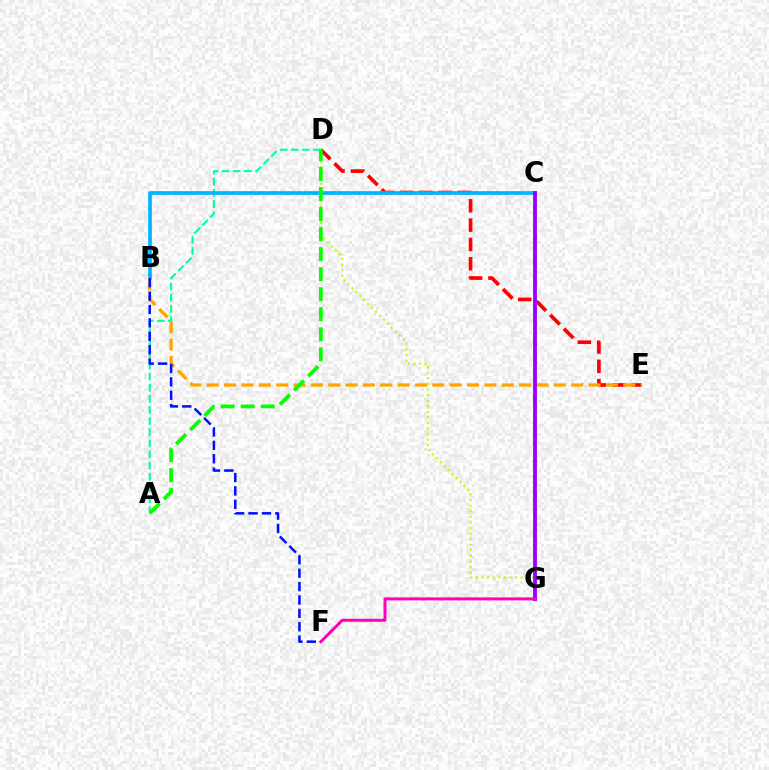{('A', 'D'): [{'color': '#00ff9d', 'line_style': 'dashed', 'thickness': 1.51}, {'color': '#08ff00', 'line_style': 'dashed', 'thickness': 2.72}], ('D', 'E'): [{'color': '#ff0000', 'line_style': 'dashed', 'thickness': 2.63}], ('D', 'G'): [{'color': '#b3ff00', 'line_style': 'dotted', 'thickness': 1.52}], ('B', 'C'): [{'color': '#00b5ff', 'line_style': 'solid', 'thickness': 2.67}], ('B', 'E'): [{'color': '#ffa500', 'line_style': 'dashed', 'thickness': 2.36}], ('C', 'G'): [{'color': '#9b00ff', 'line_style': 'solid', 'thickness': 2.76}], ('B', 'F'): [{'color': '#0010ff', 'line_style': 'dashed', 'thickness': 1.82}], ('F', 'G'): [{'color': '#ff00bd', 'line_style': 'solid', 'thickness': 2.16}]}